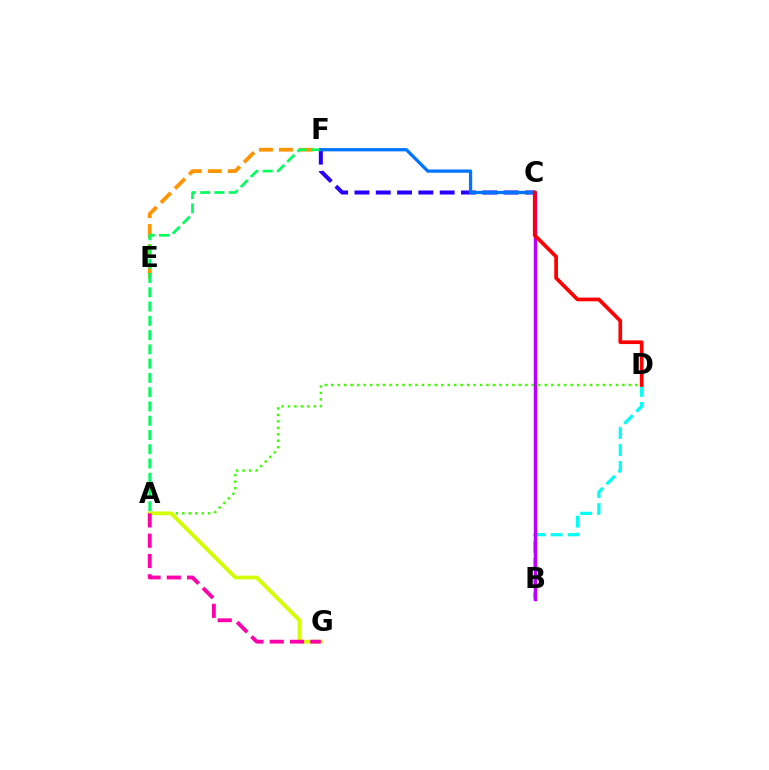{('E', 'F'): [{'color': '#ff9400', 'line_style': 'dashed', 'thickness': 2.72}], ('B', 'D'): [{'color': '#00fff6', 'line_style': 'dashed', 'thickness': 2.31}], ('C', 'F'): [{'color': '#2500ff', 'line_style': 'dashed', 'thickness': 2.89}, {'color': '#0074ff', 'line_style': 'solid', 'thickness': 2.35}], ('B', 'C'): [{'color': '#b900ff', 'line_style': 'solid', 'thickness': 2.5}], ('A', 'F'): [{'color': '#00ff5c', 'line_style': 'dashed', 'thickness': 1.94}], ('A', 'D'): [{'color': '#3dff00', 'line_style': 'dotted', 'thickness': 1.76}], ('C', 'D'): [{'color': '#ff0000', 'line_style': 'solid', 'thickness': 2.66}], ('A', 'G'): [{'color': '#d1ff00', 'line_style': 'solid', 'thickness': 2.71}, {'color': '#ff00ac', 'line_style': 'dashed', 'thickness': 2.76}]}